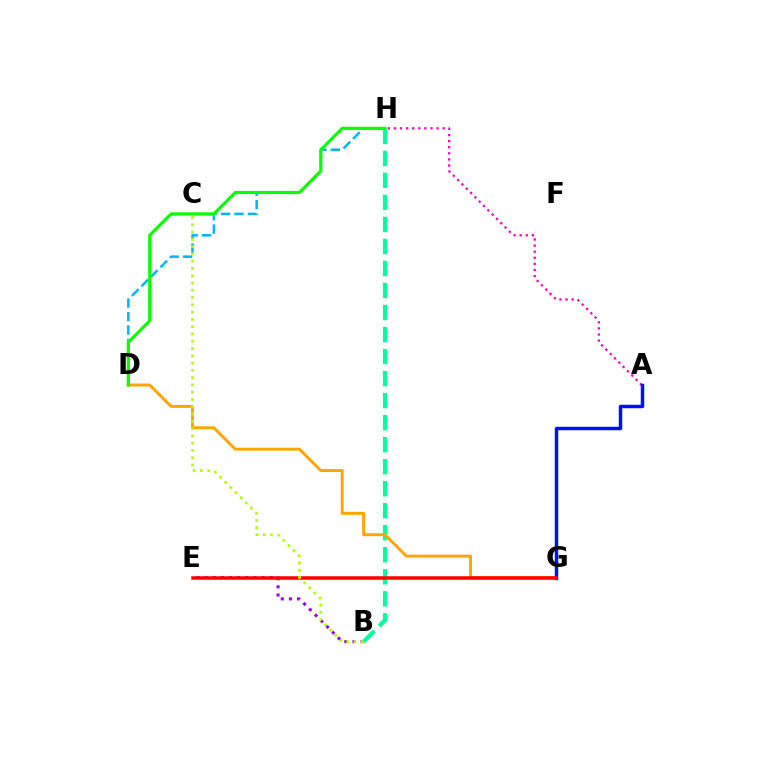{('B', 'E'): [{'color': '#9b00ff', 'line_style': 'dotted', 'thickness': 2.21}], ('A', 'H'): [{'color': '#ff00bd', 'line_style': 'dotted', 'thickness': 1.66}], ('B', 'H'): [{'color': '#00ff9d', 'line_style': 'dashed', 'thickness': 2.99}], ('D', 'H'): [{'color': '#00b5ff', 'line_style': 'dashed', 'thickness': 1.83}, {'color': '#08ff00', 'line_style': 'solid', 'thickness': 2.27}], ('D', 'G'): [{'color': '#ffa500', 'line_style': 'solid', 'thickness': 2.12}], ('A', 'G'): [{'color': '#0010ff', 'line_style': 'solid', 'thickness': 2.49}], ('E', 'G'): [{'color': '#ff0000', 'line_style': 'solid', 'thickness': 2.53}], ('B', 'C'): [{'color': '#b3ff00', 'line_style': 'dotted', 'thickness': 1.98}]}